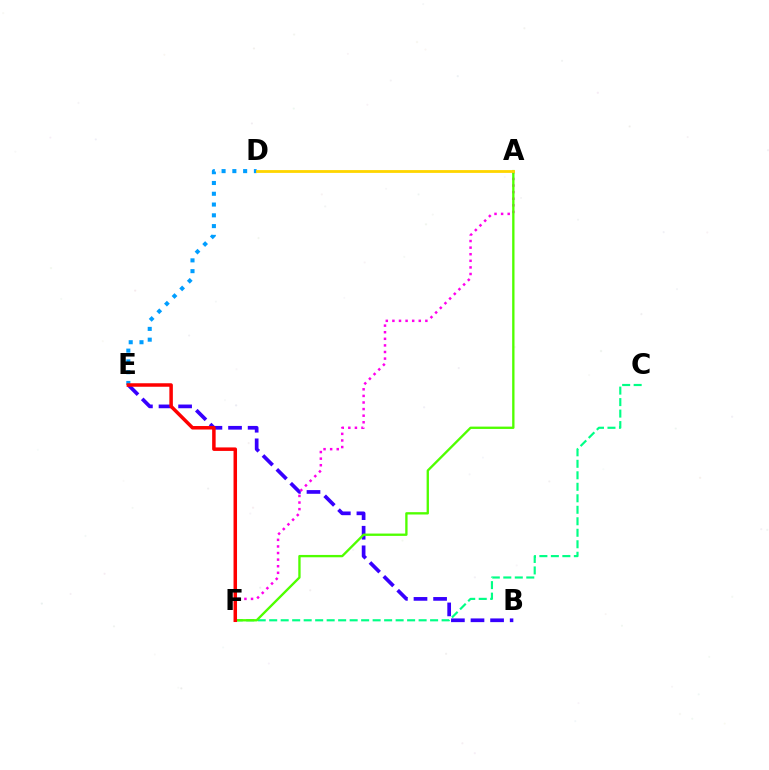{('C', 'F'): [{'color': '#00ff86', 'line_style': 'dashed', 'thickness': 1.56}], ('B', 'E'): [{'color': '#3700ff', 'line_style': 'dashed', 'thickness': 2.66}], ('D', 'E'): [{'color': '#009eff', 'line_style': 'dotted', 'thickness': 2.93}], ('A', 'F'): [{'color': '#ff00ed', 'line_style': 'dotted', 'thickness': 1.79}, {'color': '#4fff00', 'line_style': 'solid', 'thickness': 1.68}], ('E', 'F'): [{'color': '#ff0000', 'line_style': 'solid', 'thickness': 2.52}], ('A', 'D'): [{'color': '#ffd500', 'line_style': 'solid', 'thickness': 2.02}]}